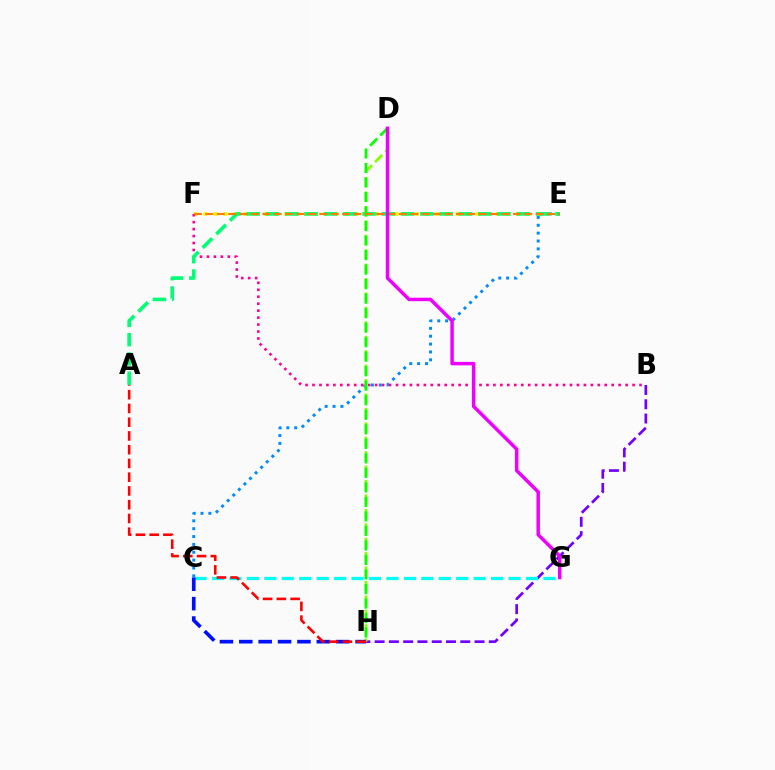{('E', 'F'): [{'color': '#fcf500', 'line_style': 'dotted', 'thickness': 2.74}, {'color': '#ff7c00', 'line_style': 'dashed', 'thickness': 1.55}], ('C', 'E'): [{'color': '#008cff', 'line_style': 'dotted', 'thickness': 2.14}], ('B', 'F'): [{'color': '#ff0094', 'line_style': 'dotted', 'thickness': 1.89}], ('A', 'E'): [{'color': '#00ff74', 'line_style': 'dashed', 'thickness': 2.62}], ('B', 'H'): [{'color': '#7200ff', 'line_style': 'dashed', 'thickness': 1.94}], ('D', 'H'): [{'color': '#84ff00', 'line_style': 'dashed', 'thickness': 1.96}, {'color': '#08ff00', 'line_style': 'dashed', 'thickness': 1.97}], ('C', 'G'): [{'color': '#00fff6', 'line_style': 'dashed', 'thickness': 2.37}], ('C', 'H'): [{'color': '#0010ff', 'line_style': 'dashed', 'thickness': 2.63}], ('A', 'H'): [{'color': '#ff0000', 'line_style': 'dashed', 'thickness': 1.87}], ('D', 'G'): [{'color': '#ee00ff', 'line_style': 'solid', 'thickness': 2.5}]}